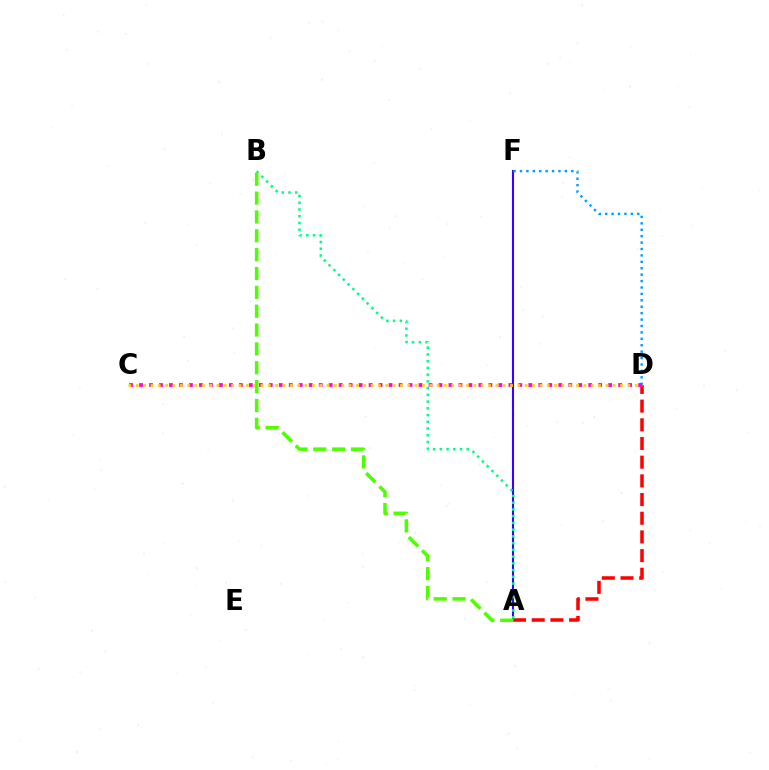{('A', 'F'): [{'color': '#3700ff', 'line_style': 'solid', 'thickness': 1.5}], ('D', 'F'): [{'color': '#009eff', 'line_style': 'dotted', 'thickness': 1.74}], ('A', 'D'): [{'color': '#ff0000', 'line_style': 'dashed', 'thickness': 2.54}], ('C', 'D'): [{'color': '#ff00ed', 'line_style': 'dotted', 'thickness': 2.71}, {'color': '#ffd500', 'line_style': 'dotted', 'thickness': 1.99}], ('A', 'B'): [{'color': '#00ff86', 'line_style': 'dotted', 'thickness': 1.83}, {'color': '#4fff00', 'line_style': 'dashed', 'thickness': 2.56}]}